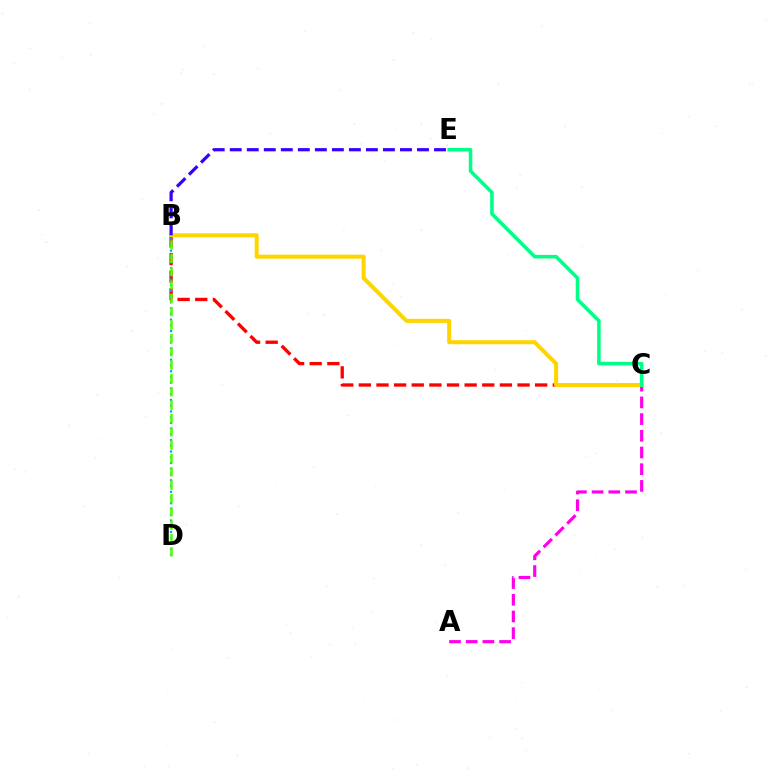{('A', 'C'): [{'color': '#ff00ed', 'line_style': 'dashed', 'thickness': 2.27}], ('B', 'C'): [{'color': '#ff0000', 'line_style': 'dashed', 'thickness': 2.4}, {'color': '#ffd500', 'line_style': 'solid', 'thickness': 2.9}], ('B', 'D'): [{'color': '#009eff', 'line_style': 'dotted', 'thickness': 1.56}, {'color': '#4fff00', 'line_style': 'dashed', 'thickness': 1.81}], ('B', 'E'): [{'color': '#3700ff', 'line_style': 'dashed', 'thickness': 2.31}], ('C', 'E'): [{'color': '#00ff86', 'line_style': 'solid', 'thickness': 2.56}]}